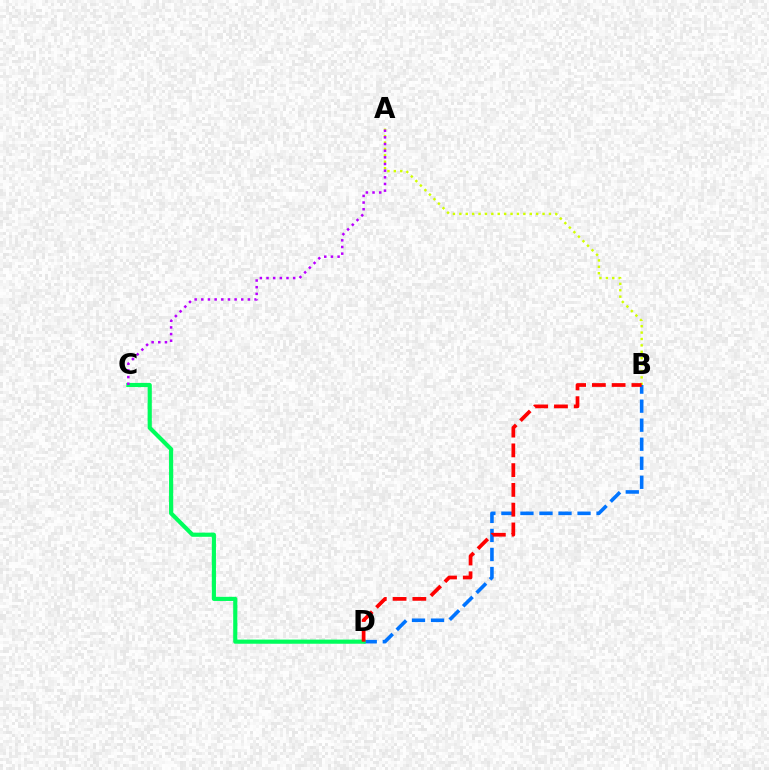{('A', 'B'): [{'color': '#d1ff00', 'line_style': 'dotted', 'thickness': 1.74}], ('B', 'D'): [{'color': '#0074ff', 'line_style': 'dashed', 'thickness': 2.59}, {'color': '#ff0000', 'line_style': 'dashed', 'thickness': 2.69}], ('C', 'D'): [{'color': '#00ff5c', 'line_style': 'solid', 'thickness': 2.99}], ('A', 'C'): [{'color': '#b900ff', 'line_style': 'dotted', 'thickness': 1.81}]}